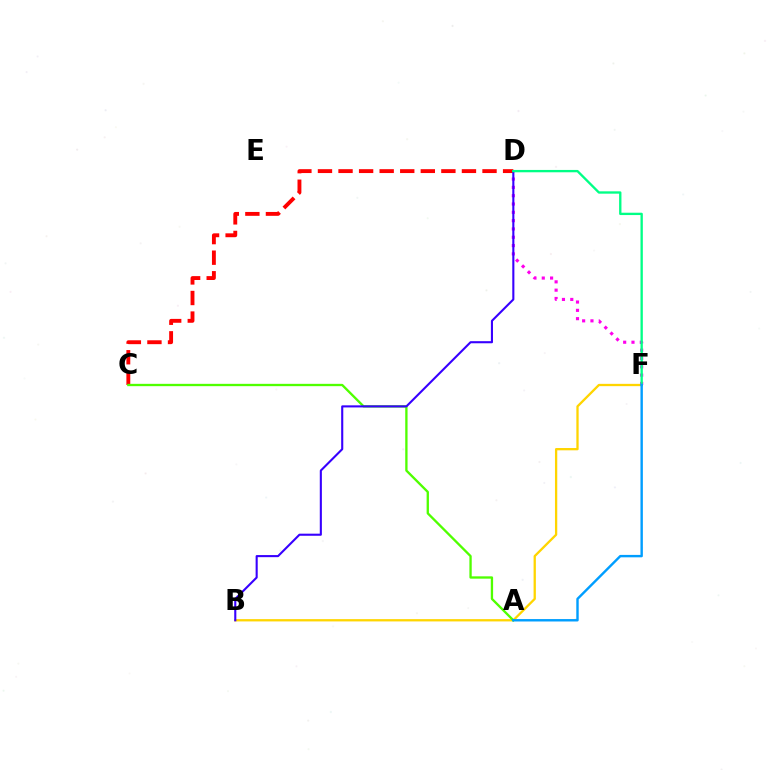{('B', 'F'): [{'color': '#ffd500', 'line_style': 'solid', 'thickness': 1.65}], ('D', 'F'): [{'color': '#ff00ed', 'line_style': 'dotted', 'thickness': 2.26}, {'color': '#00ff86', 'line_style': 'solid', 'thickness': 1.69}], ('C', 'D'): [{'color': '#ff0000', 'line_style': 'dashed', 'thickness': 2.79}], ('A', 'C'): [{'color': '#4fff00', 'line_style': 'solid', 'thickness': 1.67}], ('B', 'D'): [{'color': '#3700ff', 'line_style': 'solid', 'thickness': 1.51}], ('A', 'F'): [{'color': '#009eff', 'line_style': 'solid', 'thickness': 1.74}]}